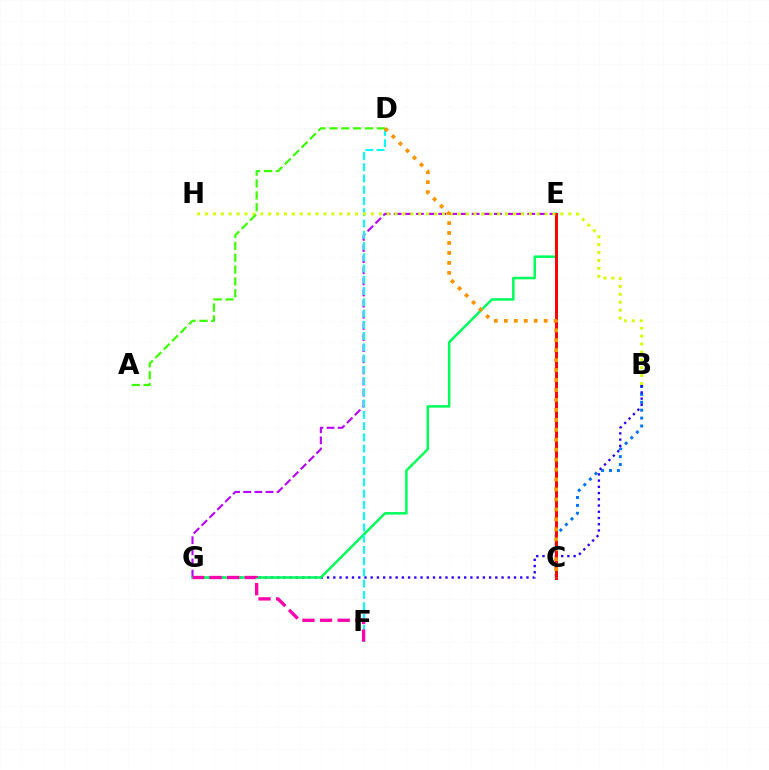{('E', 'G'): [{'color': '#b900ff', 'line_style': 'dashed', 'thickness': 1.51}, {'color': '#00ff5c', 'line_style': 'solid', 'thickness': 1.82}], ('B', 'C'): [{'color': '#0074ff', 'line_style': 'dotted', 'thickness': 2.15}], ('B', 'G'): [{'color': '#2500ff', 'line_style': 'dotted', 'thickness': 1.69}], ('C', 'E'): [{'color': '#ff0000', 'line_style': 'solid', 'thickness': 2.12}], ('D', 'F'): [{'color': '#00fff6', 'line_style': 'dashed', 'thickness': 1.53}], ('B', 'H'): [{'color': '#d1ff00', 'line_style': 'dotted', 'thickness': 2.15}], ('A', 'D'): [{'color': '#3dff00', 'line_style': 'dashed', 'thickness': 1.61}], ('F', 'G'): [{'color': '#ff00ac', 'line_style': 'dashed', 'thickness': 2.39}], ('C', 'D'): [{'color': '#ff9400', 'line_style': 'dotted', 'thickness': 2.7}]}